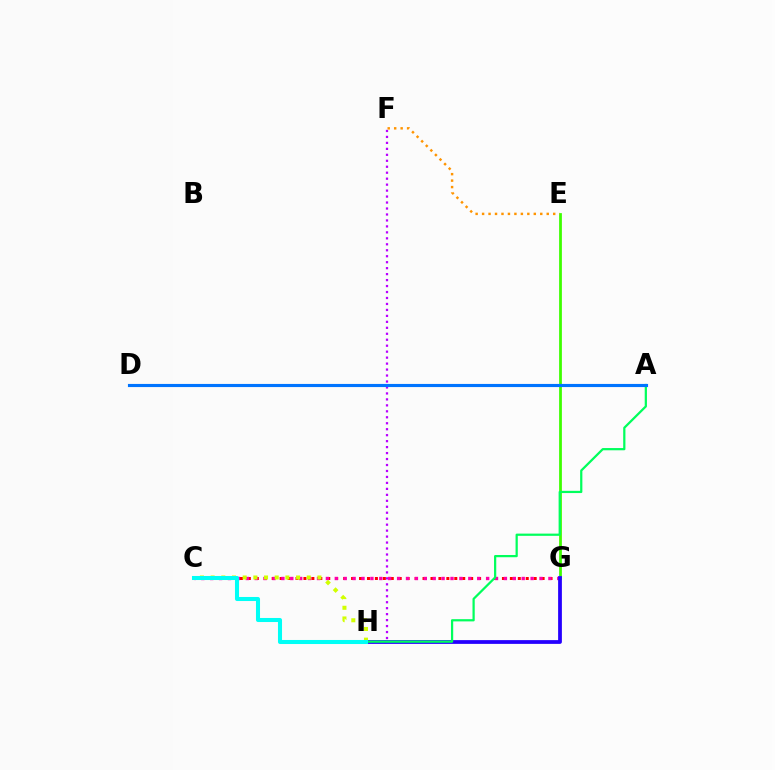{('E', 'G'): [{'color': '#3dff00', 'line_style': 'solid', 'thickness': 1.99}], ('F', 'H'): [{'color': '#b900ff', 'line_style': 'dotted', 'thickness': 1.62}], ('C', 'G'): [{'color': '#ff0000', 'line_style': 'dotted', 'thickness': 2.16}, {'color': '#ff00ac', 'line_style': 'dotted', 'thickness': 2.42}], ('E', 'F'): [{'color': '#ff9400', 'line_style': 'dotted', 'thickness': 1.76}], ('G', 'H'): [{'color': '#2500ff', 'line_style': 'solid', 'thickness': 2.71}], ('A', 'H'): [{'color': '#00ff5c', 'line_style': 'solid', 'thickness': 1.61}], ('A', 'D'): [{'color': '#0074ff', 'line_style': 'solid', 'thickness': 2.26}], ('C', 'H'): [{'color': '#d1ff00', 'line_style': 'dotted', 'thickness': 2.9}, {'color': '#00fff6', 'line_style': 'solid', 'thickness': 2.92}]}